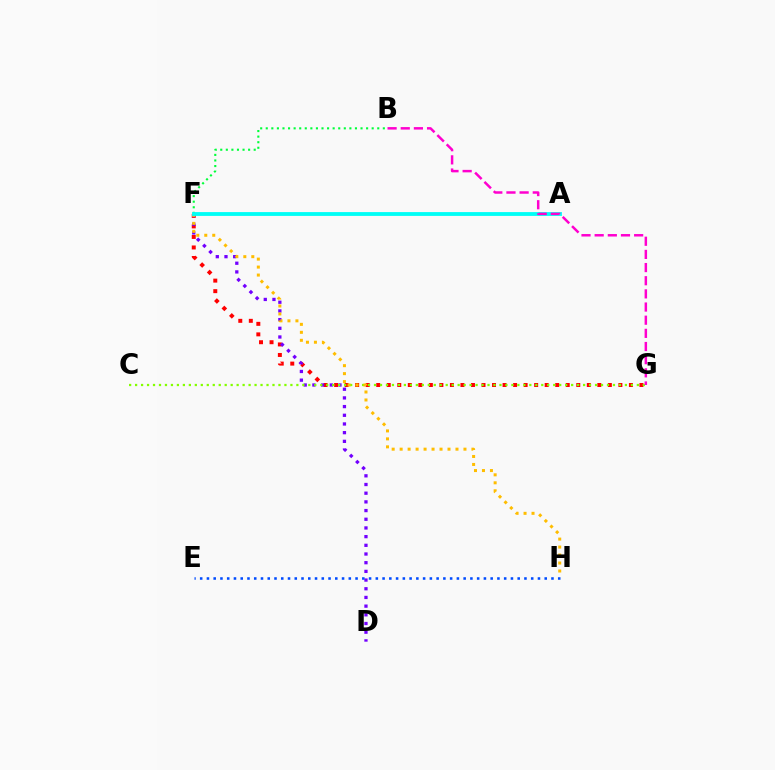{('F', 'G'): [{'color': '#ff0000', 'line_style': 'dotted', 'thickness': 2.86}], ('D', 'F'): [{'color': '#7200ff', 'line_style': 'dotted', 'thickness': 2.36}], ('C', 'G'): [{'color': '#84ff00', 'line_style': 'dotted', 'thickness': 1.62}], ('F', 'H'): [{'color': '#ffbd00', 'line_style': 'dotted', 'thickness': 2.17}], ('B', 'F'): [{'color': '#00ff39', 'line_style': 'dotted', 'thickness': 1.51}], ('E', 'H'): [{'color': '#004bff', 'line_style': 'dotted', 'thickness': 1.84}], ('A', 'F'): [{'color': '#00fff6', 'line_style': 'solid', 'thickness': 2.75}], ('B', 'G'): [{'color': '#ff00cf', 'line_style': 'dashed', 'thickness': 1.79}]}